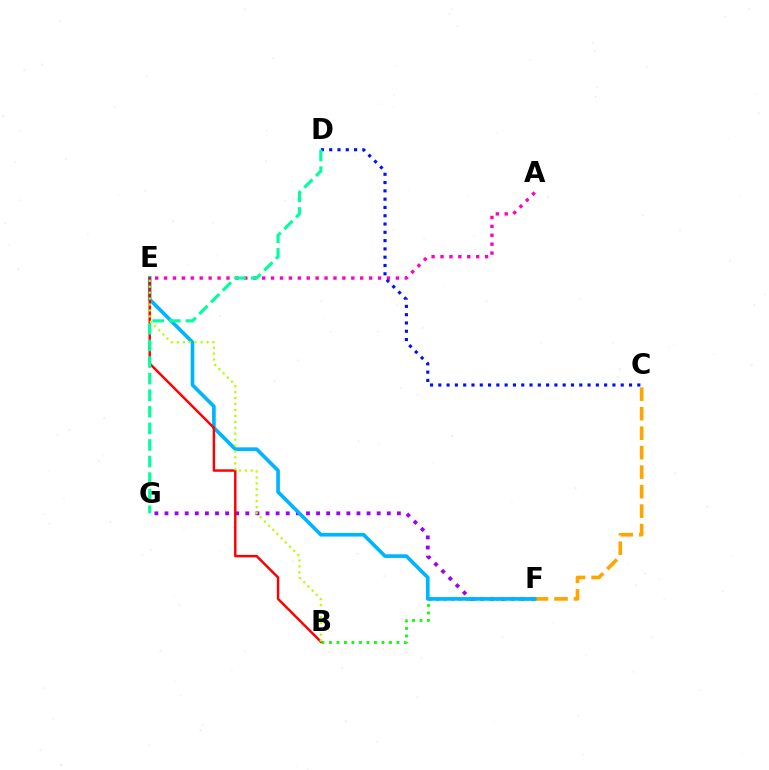{('C', 'F'): [{'color': '#ffa500', 'line_style': 'dashed', 'thickness': 2.65}], ('F', 'G'): [{'color': '#9b00ff', 'line_style': 'dotted', 'thickness': 2.75}], ('B', 'F'): [{'color': '#08ff00', 'line_style': 'dotted', 'thickness': 2.04}], ('E', 'F'): [{'color': '#00b5ff', 'line_style': 'solid', 'thickness': 2.64}], ('B', 'E'): [{'color': '#ff0000', 'line_style': 'solid', 'thickness': 1.76}, {'color': '#b3ff00', 'line_style': 'dotted', 'thickness': 1.61}], ('A', 'E'): [{'color': '#ff00bd', 'line_style': 'dotted', 'thickness': 2.42}], ('C', 'D'): [{'color': '#0010ff', 'line_style': 'dotted', 'thickness': 2.25}], ('D', 'G'): [{'color': '#00ff9d', 'line_style': 'dashed', 'thickness': 2.25}]}